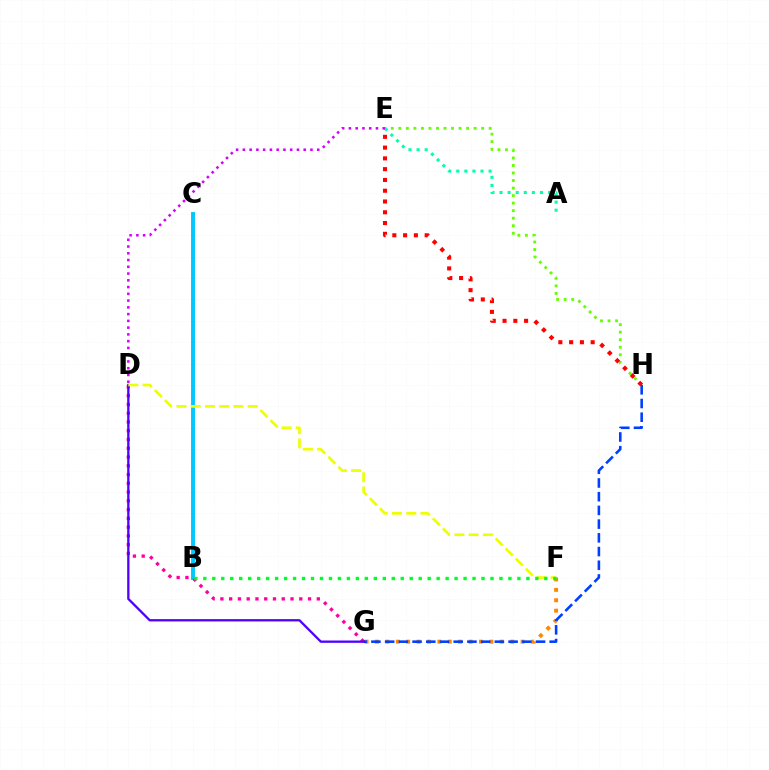{('E', 'H'): [{'color': '#66ff00', 'line_style': 'dotted', 'thickness': 2.05}, {'color': '#ff0000', 'line_style': 'dotted', 'thickness': 2.93}], ('F', 'G'): [{'color': '#ff8800', 'line_style': 'dotted', 'thickness': 2.83}], ('B', 'C'): [{'color': '#00c7ff', 'line_style': 'solid', 'thickness': 2.8}], ('D', 'G'): [{'color': '#ff00a0', 'line_style': 'dotted', 'thickness': 2.38}, {'color': '#4f00ff', 'line_style': 'solid', 'thickness': 1.66}], ('A', 'E'): [{'color': '#00ffaf', 'line_style': 'dotted', 'thickness': 2.2}], ('G', 'H'): [{'color': '#003fff', 'line_style': 'dashed', 'thickness': 1.86}], ('D', 'E'): [{'color': '#d600ff', 'line_style': 'dotted', 'thickness': 1.84}], ('D', 'F'): [{'color': '#eeff00', 'line_style': 'dashed', 'thickness': 1.94}], ('B', 'F'): [{'color': '#00ff27', 'line_style': 'dotted', 'thickness': 2.44}]}